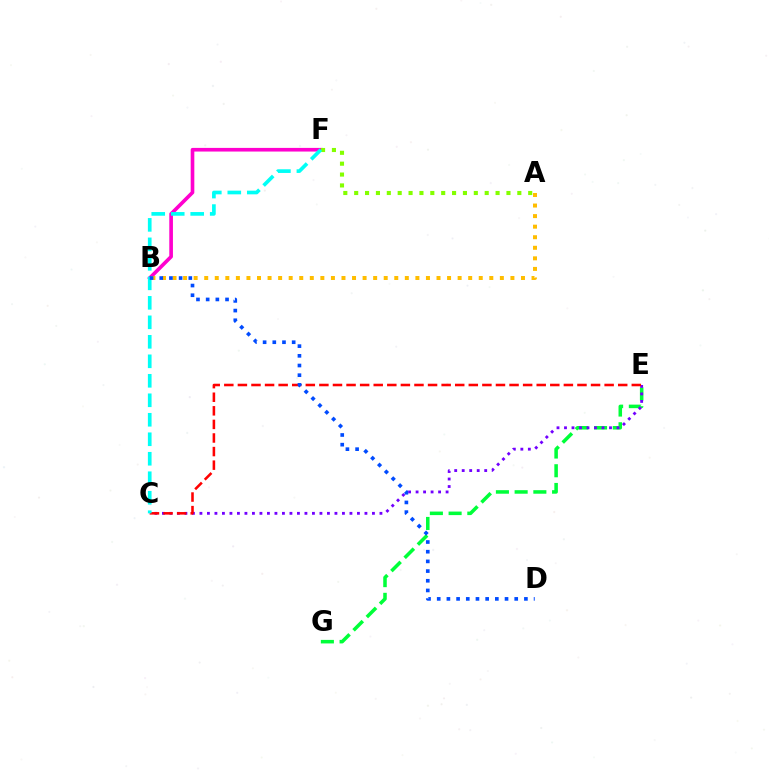{('B', 'F'): [{'color': '#ff00cf', 'line_style': 'solid', 'thickness': 2.63}], ('E', 'G'): [{'color': '#00ff39', 'line_style': 'dashed', 'thickness': 2.54}], ('A', 'F'): [{'color': '#84ff00', 'line_style': 'dotted', 'thickness': 2.96}], ('C', 'E'): [{'color': '#7200ff', 'line_style': 'dotted', 'thickness': 2.04}, {'color': '#ff0000', 'line_style': 'dashed', 'thickness': 1.85}], ('A', 'B'): [{'color': '#ffbd00', 'line_style': 'dotted', 'thickness': 2.87}], ('C', 'F'): [{'color': '#00fff6', 'line_style': 'dashed', 'thickness': 2.65}], ('B', 'D'): [{'color': '#004bff', 'line_style': 'dotted', 'thickness': 2.63}]}